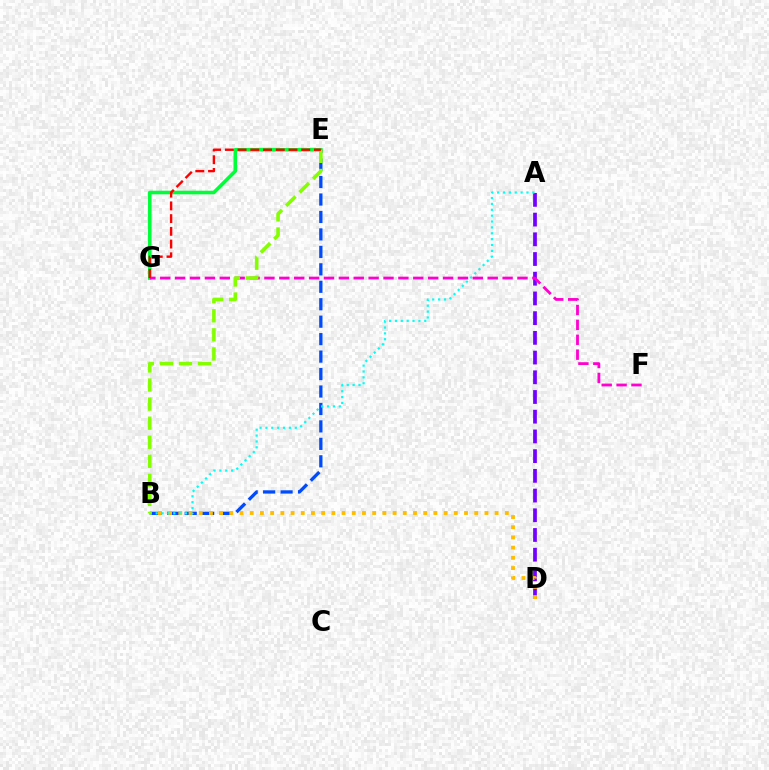{('A', 'D'): [{'color': '#7200ff', 'line_style': 'dashed', 'thickness': 2.68}], ('E', 'G'): [{'color': '#00ff39', 'line_style': 'solid', 'thickness': 2.58}, {'color': '#ff0000', 'line_style': 'dashed', 'thickness': 1.73}], ('B', 'E'): [{'color': '#004bff', 'line_style': 'dashed', 'thickness': 2.37}, {'color': '#84ff00', 'line_style': 'dashed', 'thickness': 2.59}], ('B', 'D'): [{'color': '#ffbd00', 'line_style': 'dotted', 'thickness': 2.77}], ('A', 'B'): [{'color': '#00fff6', 'line_style': 'dotted', 'thickness': 1.6}], ('F', 'G'): [{'color': '#ff00cf', 'line_style': 'dashed', 'thickness': 2.02}]}